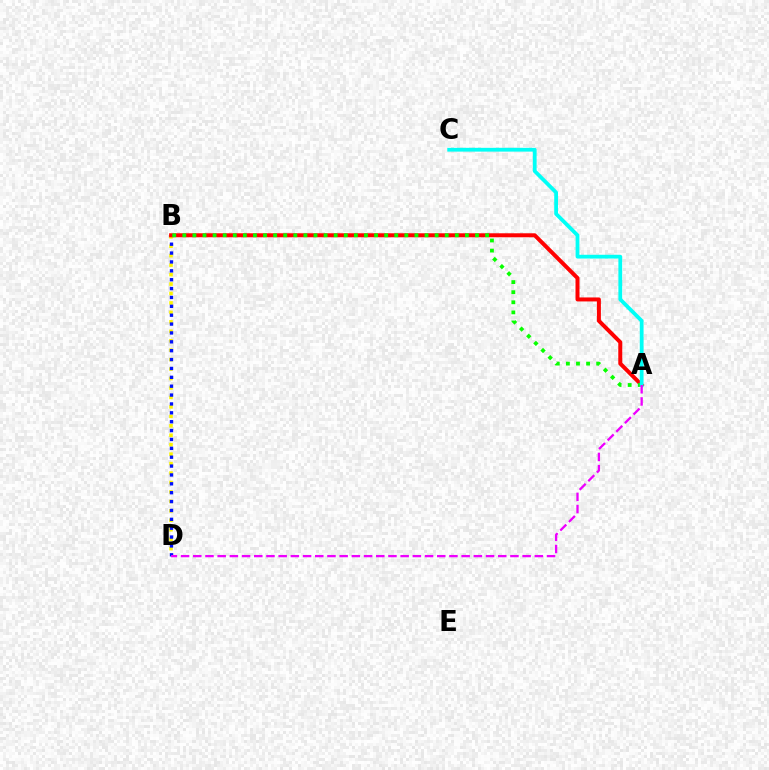{('B', 'D'): [{'color': '#fcf500', 'line_style': 'dotted', 'thickness': 2.57}, {'color': '#0010ff', 'line_style': 'dotted', 'thickness': 2.41}], ('A', 'B'): [{'color': '#ff0000', 'line_style': 'solid', 'thickness': 2.87}, {'color': '#08ff00', 'line_style': 'dotted', 'thickness': 2.74}], ('A', 'C'): [{'color': '#00fff6', 'line_style': 'solid', 'thickness': 2.72}], ('A', 'D'): [{'color': '#ee00ff', 'line_style': 'dashed', 'thickness': 1.66}]}